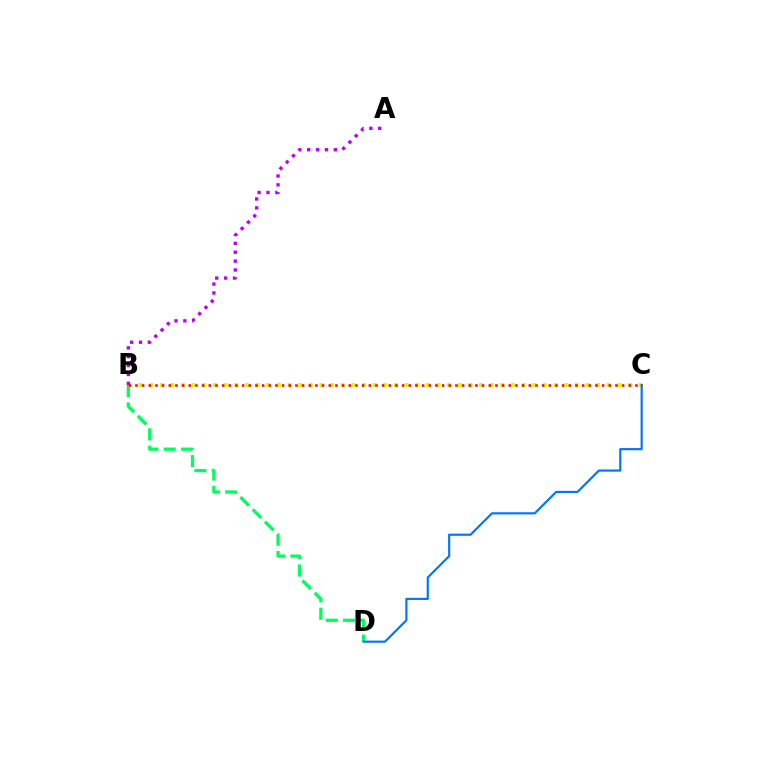{('B', 'D'): [{'color': '#00ff5c', 'line_style': 'dashed', 'thickness': 2.36}], ('B', 'C'): [{'color': '#d1ff00', 'line_style': 'dotted', 'thickness': 2.89}, {'color': '#ff0000', 'line_style': 'dotted', 'thickness': 1.81}], ('C', 'D'): [{'color': '#0074ff', 'line_style': 'solid', 'thickness': 1.56}], ('A', 'B'): [{'color': '#b900ff', 'line_style': 'dotted', 'thickness': 2.41}]}